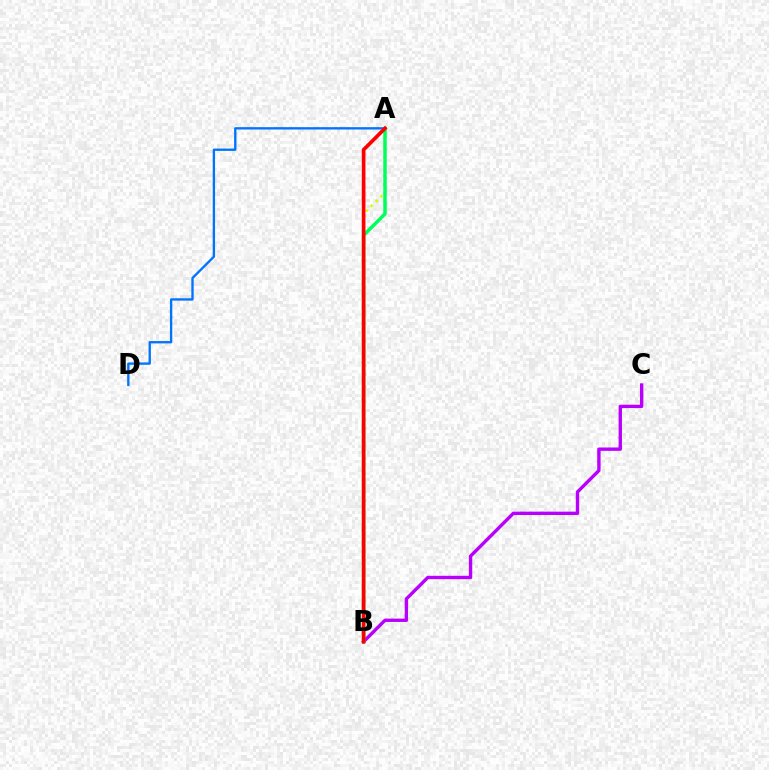{('A', 'D'): [{'color': '#0074ff', 'line_style': 'solid', 'thickness': 1.69}], ('A', 'B'): [{'color': '#d1ff00', 'line_style': 'dotted', 'thickness': 1.85}, {'color': '#00ff5c', 'line_style': 'solid', 'thickness': 2.5}, {'color': '#ff0000', 'line_style': 'solid', 'thickness': 2.64}], ('B', 'C'): [{'color': '#b900ff', 'line_style': 'solid', 'thickness': 2.43}]}